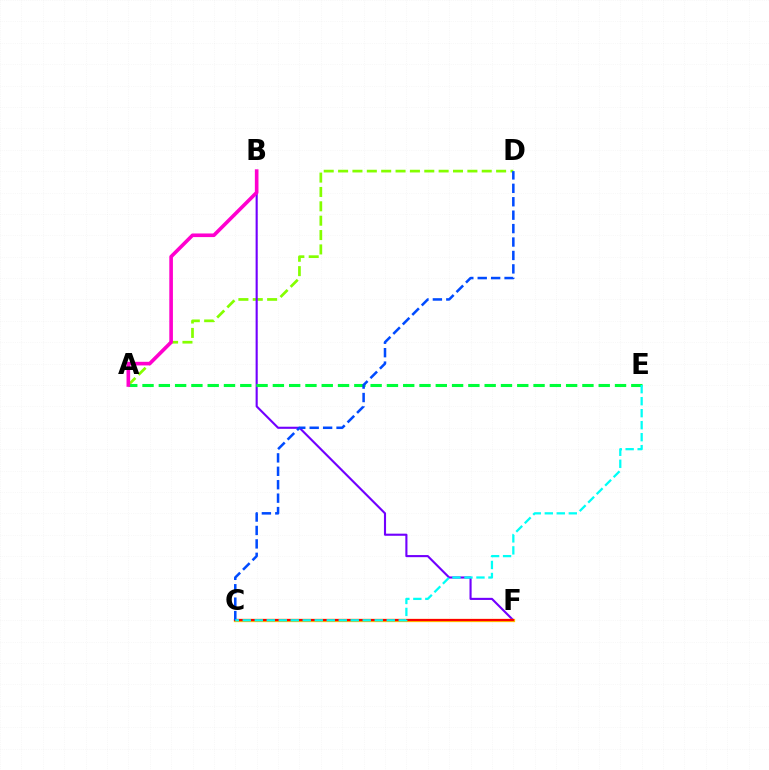{('A', 'D'): [{'color': '#84ff00', 'line_style': 'dashed', 'thickness': 1.95}], ('B', 'F'): [{'color': '#7200ff', 'line_style': 'solid', 'thickness': 1.52}], ('A', 'E'): [{'color': '#00ff39', 'line_style': 'dashed', 'thickness': 2.21}], ('C', 'F'): [{'color': '#ffbd00', 'line_style': 'solid', 'thickness': 2.35}, {'color': '#ff0000', 'line_style': 'solid', 'thickness': 1.54}], ('C', 'D'): [{'color': '#004bff', 'line_style': 'dashed', 'thickness': 1.82}], ('C', 'E'): [{'color': '#00fff6', 'line_style': 'dashed', 'thickness': 1.63}], ('A', 'B'): [{'color': '#ff00cf', 'line_style': 'solid', 'thickness': 2.61}]}